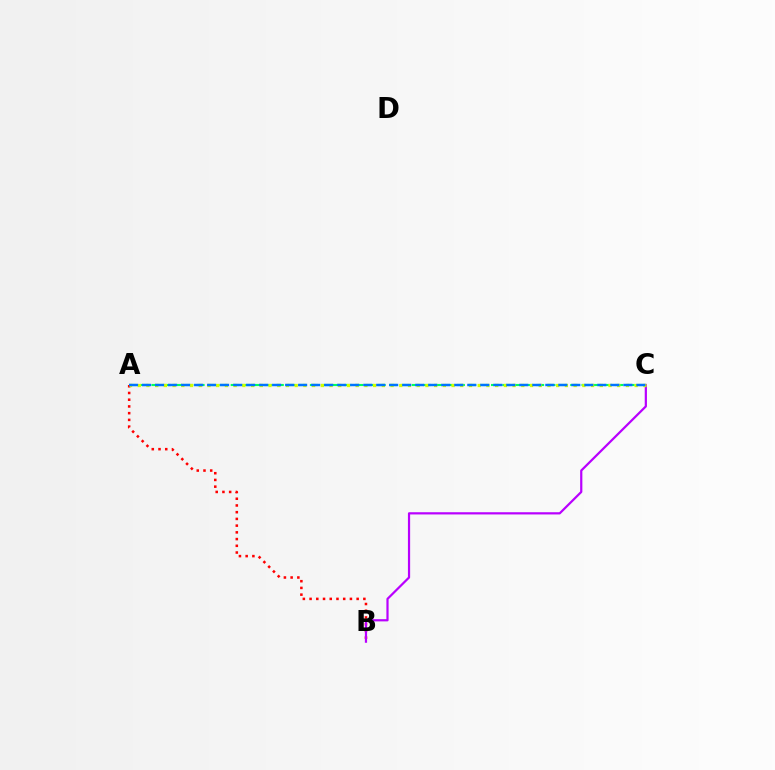{('A', 'C'): [{'color': '#00ff5c', 'line_style': 'dashed', 'thickness': 1.54}, {'color': '#d1ff00', 'line_style': 'dotted', 'thickness': 2.37}, {'color': '#0074ff', 'line_style': 'dashed', 'thickness': 1.77}], ('A', 'B'): [{'color': '#ff0000', 'line_style': 'dotted', 'thickness': 1.83}], ('B', 'C'): [{'color': '#b900ff', 'line_style': 'solid', 'thickness': 1.59}]}